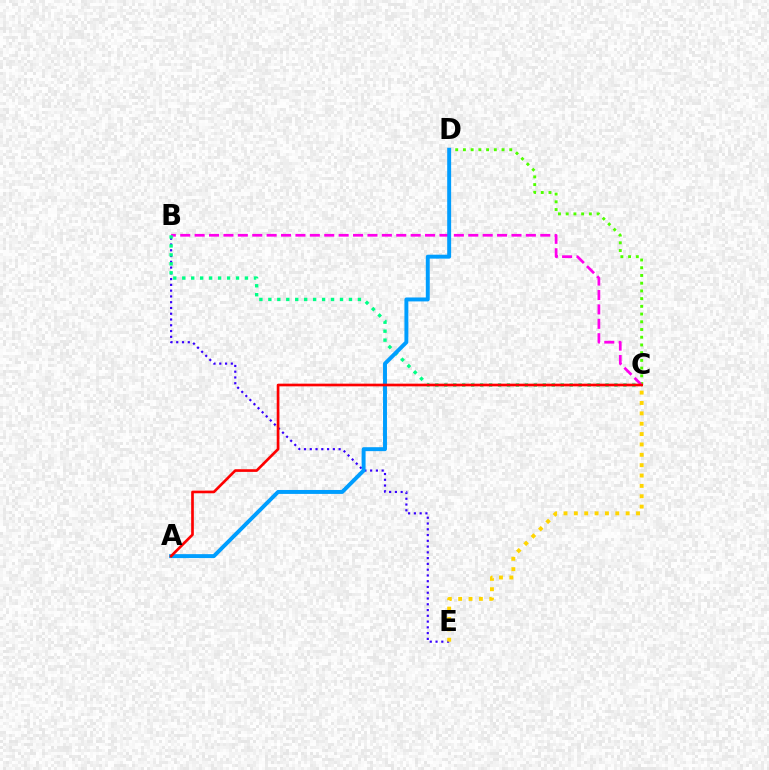{('B', 'E'): [{'color': '#3700ff', 'line_style': 'dotted', 'thickness': 1.57}], ('C', 'D'): [{'color': '#4fff00', 'line_style': 'dotted', 'thickness': 2.1}], ('B', 'C'): [{'color': '#ff00ed', 'line_style': 'dashed', 'thickness': 1.96}, {'color': '#00ff86', 'line_style': 'dotted', 'thickness': 2.43}], ('C', 'E'): [{'color': '#ffd500', 'line_style': 'dotted', 'thickness': 2.82}], ('A', 'D'): [{'color': '#009eff', 'line_style': 'solid', 'thickness': 2.84}], ('A', 'C'): [{'color': '#ff0000', 'line_style': 'solid', 'thickness': 1.92}]}